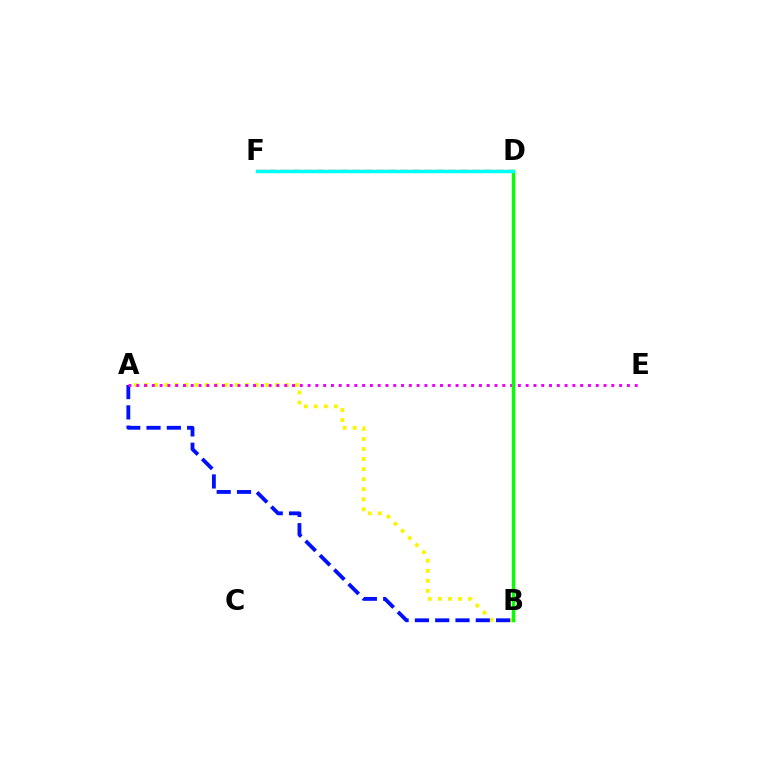{('D', 'F'): [{'color': '#ff0000', 'line_style': 'dashed', 'thickness': 1.62}, {'color': '#00fff6', 'line_style': 'solid', 'thickness': 2.52}], ('A', 'B'): [{'color': '#fcf500', 'line_style': 'dotted', 'thickness': 2.73}, {'color': '#0010ff', 'line_style': 'dashed', 'thickness': 2.76}], ('A', 'E'): [{'color': '#ee00ff', 'line_style': 'dotted', 'thickness': 2.12}], ('B', 'D'): [{'color': '#08ff00', 'line_style': 'solid', 'thickness': 2.48}]}